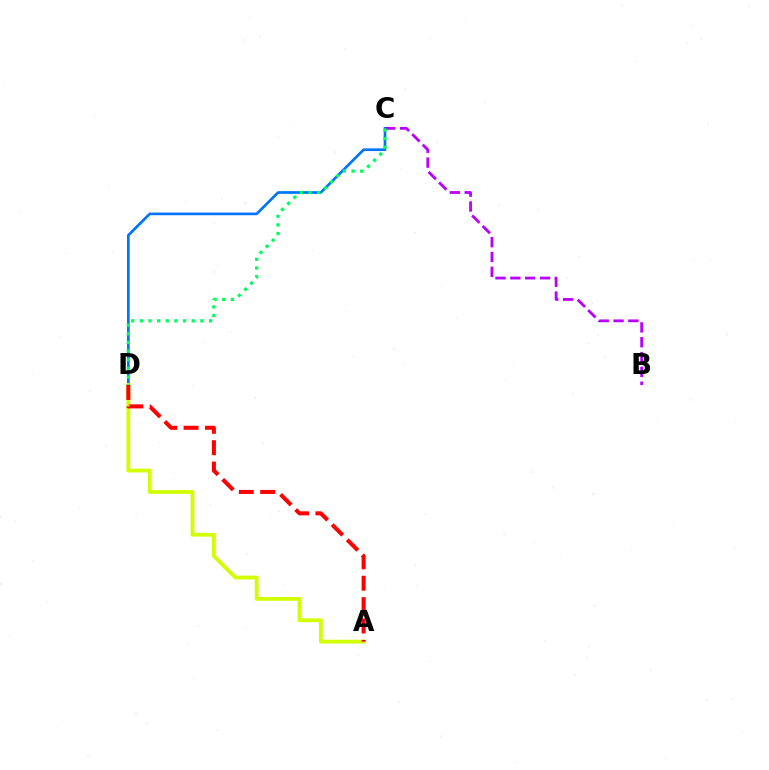{('C', 'D'): [{'color': '#0074ff', 'line_style': 'solid', 'thickness': 1.93}, {'color': '#00ff5c', 'line_style': 'dotted', 'thickness': 2.35}], ('A', 'D'): [{'color': '#d1ff00', 'line_style': 'solid', 'thickness': 2.75}, {'color': '#ff0000', 'line_style': 'dashed', 'thickness': 2.9}], ('B', 'C'): [{'color': '#b900ff', 'line_style': 'dashed', 'thickness': 2.01}]}